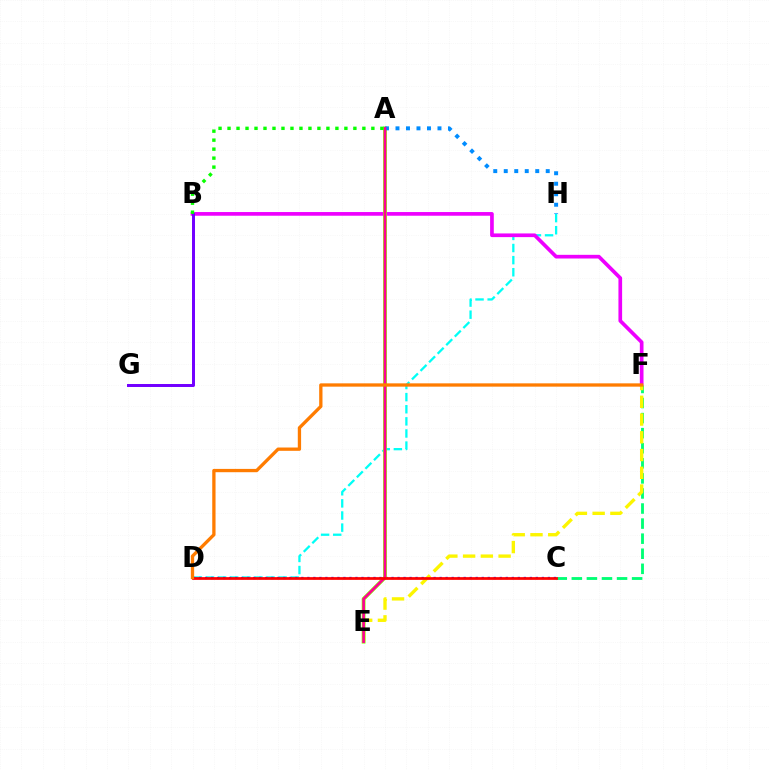{('D', 'H'): [{'color': '#00fff6', 'line_style': 'dashed', 'thickness': 1.65}], ('B', 'F'): [{'color': '#ee00ff', 'line_style': 'solid', 'thickness': 2.65}], ('C', 'F'): [{'color': '#00ff74', 'line_style': 'dashed', 'thickness': 2.05}], ('C', 'D'): [{'color': '#0010ff', 'line_style': 'dotted', 'thickness': 1.63}, {'color': '#ff0000', 'line_style': 'solid', 'thickness': 1.97}], ('E', 'F'): [{'color': '#fcf500', 'line_style': 'dashed', 'thickness': 2.41}], ('A', 'E'): [{'color': '#84ff00', 'line_style': 'solid', 'thickness': 2.74}, {'color': '#ff0094', 'line_style': 'solid', 'thickness': 1.9}], ('A', 'H'): [{'color': '#008cff', 'line_style': 'dotted', 'thickness': 2.85}], ('B', 'G'): [{'color': '#7200ff', 'line_style': 'solid', 'thickness': 2.14}], ('D', 'F'): [{'color': '#ff7c00', 'line_style': 'solid', 'thickness': 2.38}], ('A', 'B'): [{'color': '#08ff00', 'line_style': 'dotted', 'thickness': 2.44}]}